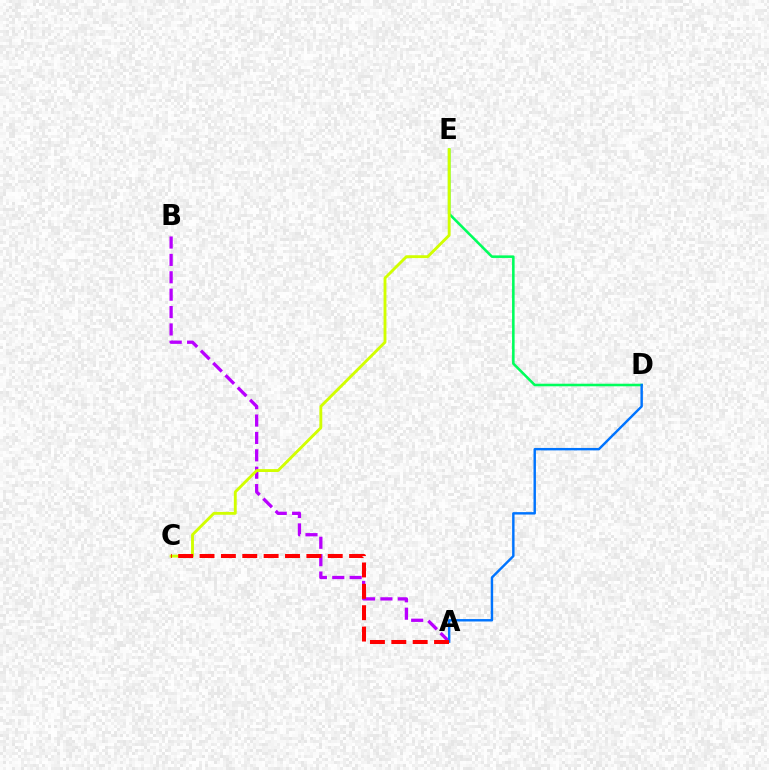{('A', 'B'): [{'color': '#b900ff', 'line_style': 'dashed', 'thickness': 2.36}], ('D', 'E'): [{'color': '#00ff5c', 'line_style': 'solid', 'thickness': 1.85}], ('A', 'D'): [{'color': '#0074ff', 'line_style': 'solid', 'thickness': 1.75}], ('C', 'E'): [{'color': '#d1ff00', 'line_style': 'solid', 'thickness': 2.07}], ('A', 'C'): [{'color': '#ff0000', 'line_style': 'dashed', 'thickness': 2.9}]}